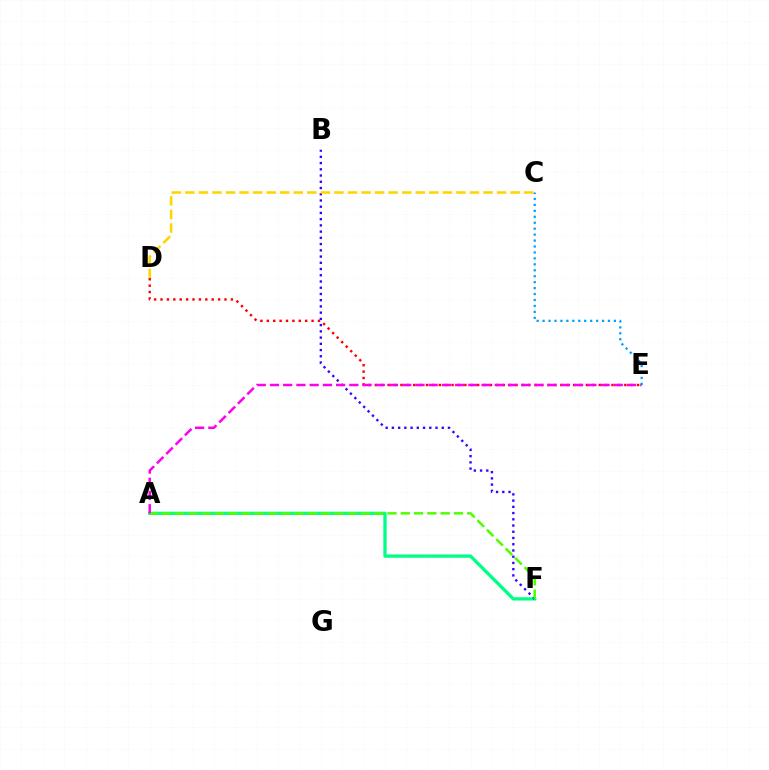{('A', 'F'): [{'color': '#00ff86', 'line_style': 'solid', 'thickness': 2.37}, {'color': '#4fff00', 'line_style': 'dashed', 'thickness': 1.81}], ('D', 'E'): [{'color': '#ff0000', 'line_style': 'dotted', 'thickness': 1.74}], ('B', 'F'): [{'color': '#3700ff', 'line_style': 'dotted', 'thickness': 1.69}], ('C', 'D'): [{'color': '#ffd500', 'line_style': 'dashed', 'thickness': 1.84}], ('A', 'E'): [{'color': '#ff00ed', 'line_style': 'dashed', 'thickness': 1.8}], ('C', 'E'): [{'color': '#009eff', 'line_style': 'dotted', 'thickness': 1.61}]}